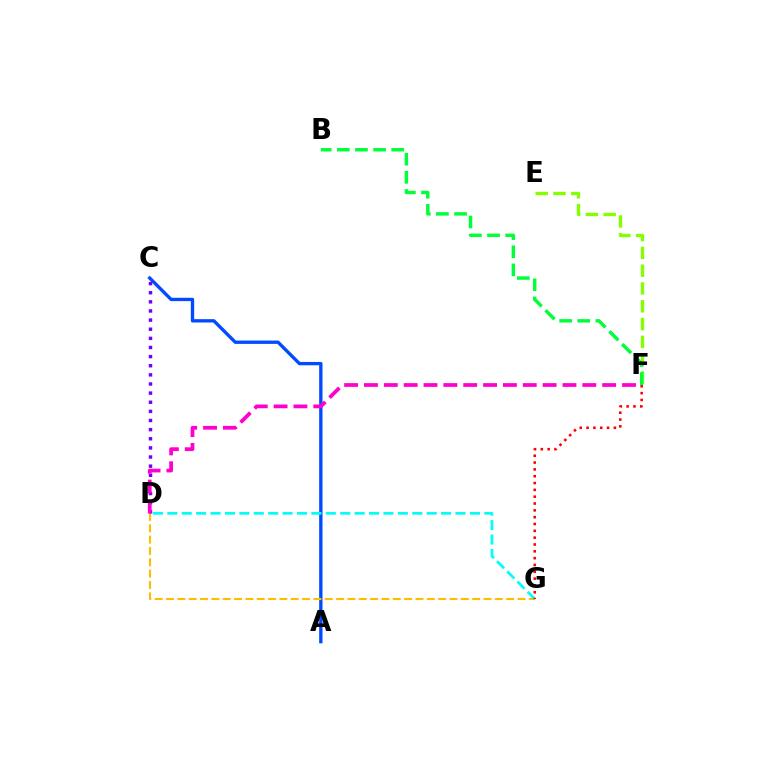{('A', 'C'): [{'color': '#004bff', 'line_style': 'solid', 'thickness': 2.4}], ('E', 'F'): [{'color': '#84ff00', 'line_style': 'dashed', 'thickness': 2.42}], ('B', 'F'): [{'color': '#00ff39', 'line_style': 'dashed', 'thickness': 2.46}], ('D', 'G'): [{'color': '#ffbd00', 'line_style': 'dashed', 'thickness': 1.54}, {'color': '#00fff6', 'line_style': 'dashed', 'thickness': 1.96}], ('C', 'D'): [{'color': '#7200ff', 'line_style': 'dotted', 'thickness': 2.48}], ('F', 'G'): [{'color': '#ff0000', 'line_style': 'dotted', 'thickness': 1.85}], ('D', 'F'): [{'color': '#ff00cf', 'line_style': 'dashed', 'thickness': 2.7}]}